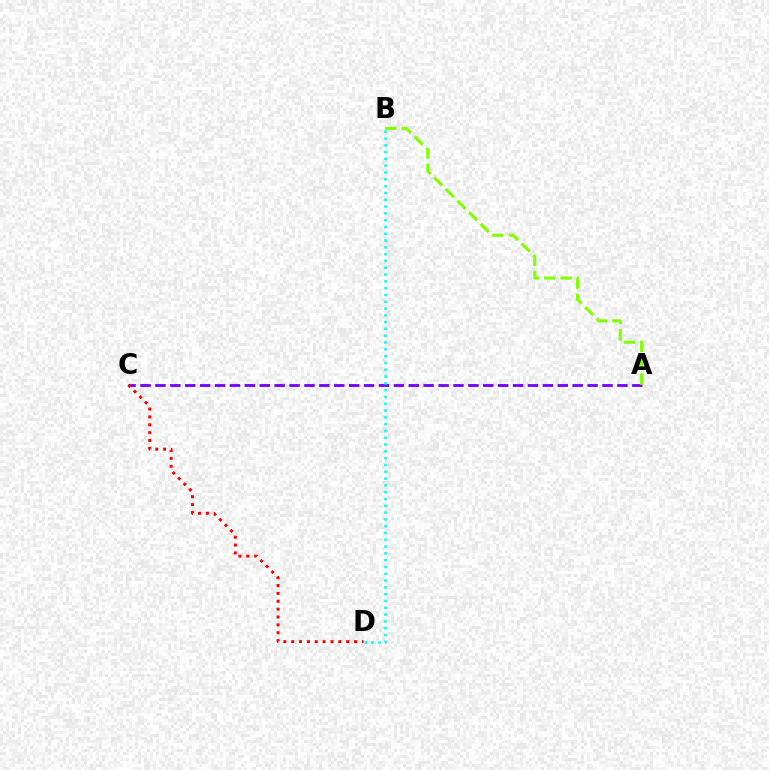{('A', 'C'): [{'color': '#7200ff', 'line_style': 'dashed', 'thickness': 2.02}], ('B', 'D'): [{'color': '#00fff6', 'line_style': 'dotted', 'thickness': 1.85}], ('C', 'D'): [{'color': '#ff0000', 'line_style': 'dotted', 'thickness': 2.14}], ('A', 'B'): [{'color': '#84ff00', 'line_style': 'dashed', 'thickness': 2.23}]}